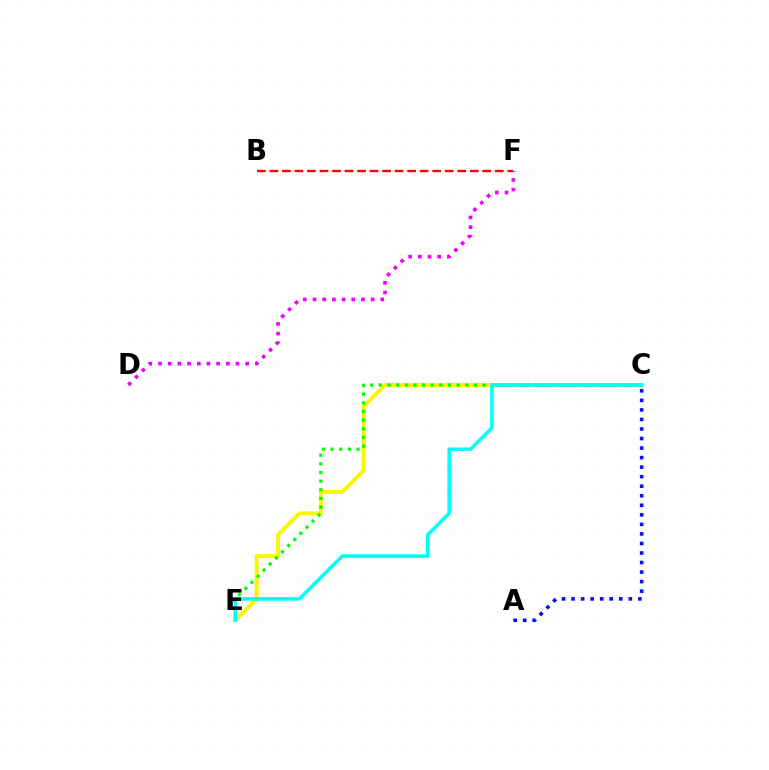{('A', 'C'): [{'color': '#0010ff', 'line_style': 'dotted', 'thickness': 2.59}], ('C', 'E'): [{'color': '#fcf500', 'line_style': 'solid', 'thickness': 2.8}, {'color': '#08ff00', 'line_style': 'dotted', 'thickness': 2.35}, {'color': '#00fff6', 'line_style': 'solid', 'thickness': 2.54}], ('D', 'F'): [{'color': '#ee00ff', 'line_style': 'dotted', 'thickness': 2.63}], ('B', 'F'): [{'color': '#ff0000', 'line_style': 'dashed', 'thickness': 1.7}]}